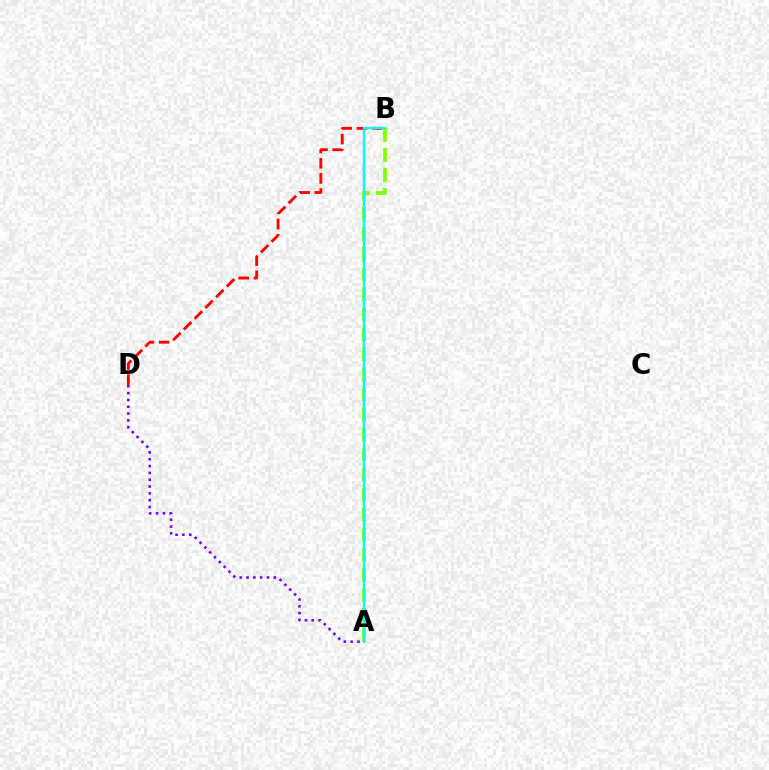{('B', 'D'): [{'color': '#ff0000', 'line_style': 'dashed', 'thickness': 2.06}], ('A', 'B'): [{'color': '#84ff00', 'line_style': 'dashed', 'thickness': 2.72}, {'color': '#00fff6', 'line_style': 'solid', 'thickness': 1.66}], ('A', 'D'): [{'color': '#7200ff', 'line_style': 'dotted', 'thickness': 1.85}]}